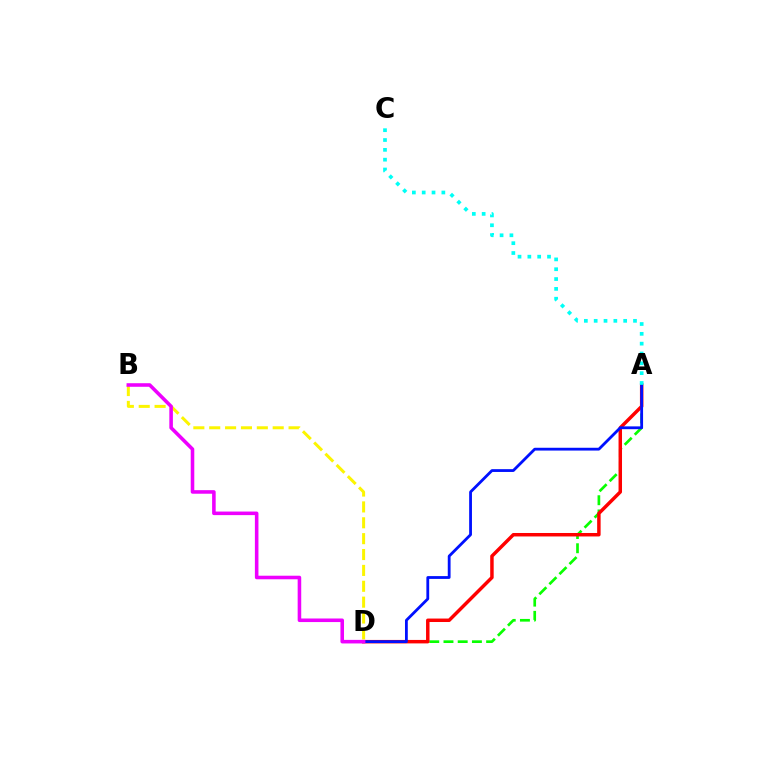{('A', 'D'): [{'color': '#08ff00', 'line_style': 'dashed', 'thickness': 1.93}, {'color': '#ff0000', 'line_style': 'solid', 'thickness': 2.5}, {'color': '#0010ff', 'line_style': 'solid', 'thickness': 2.02}], ('B', 'D'): [{'color': '#fcf500', 'line_style': 'dashed', 'thickness': 2.16}, {'color': '#ee00ff', 'line_style': 'solid', 'thickness': 2.57}], ('A', 'C'): [{'color': '#00fff6', 'line_style': 'dotted', 'thickness': 2.67}]}